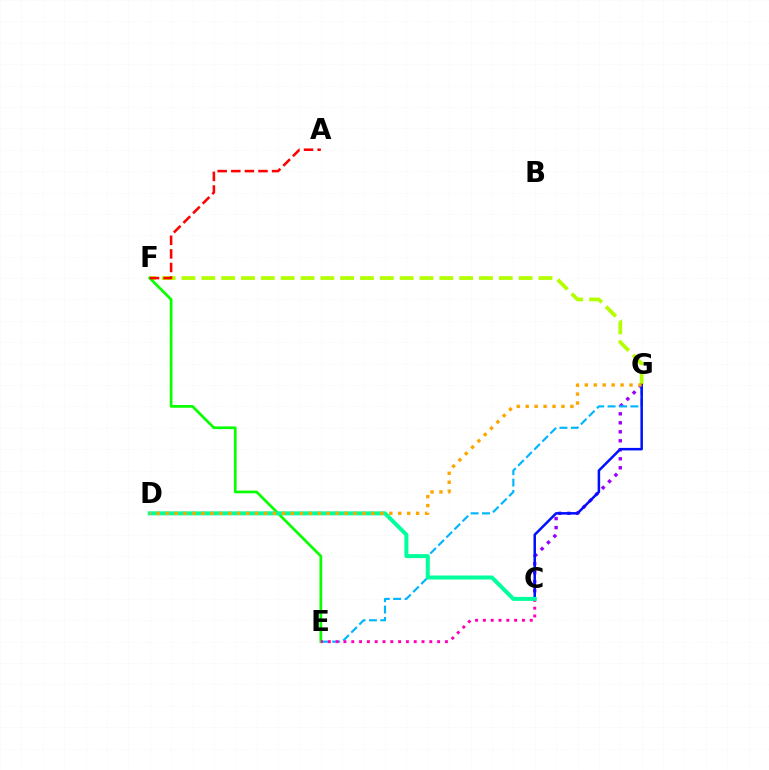{('C', 'G'): [{'color': '#9b00ff', 'line_style': 'dotted', 'thickness': 2.44}, {'color': '#0010ff', 'line_style': 'solid', 'thickness': 1.82}], ('E', 'G'): [{'color': '#00b5ff', 'line_style': 'dashed', 'thickness': 1.55}], ('F', 'G'): [{'color': '#b3ff00', 'line_style': 'dashed', 'thickness': 2.69}], ('E', 'F'): [{'color': '#08ff00', 'line_style': 'solid', 'thickness': 1.95}], ('C', 'E'): [{'color': '#ff00bd', 'line_style': 'dotted', 'thickness': 2.12}], ('C', 'D'): [{'color': '#00ff9d', 'line_style': 'solid', 'thickness': 2.88}], ('D', 'G'): [{'color': '#ffa500', 'line_style': 'dotted', 'thickness': 2.43}], ('A', 'F'): [{'color': '#ff0000', 'line_style': 'dashed', 'thickness': 1.85}]}